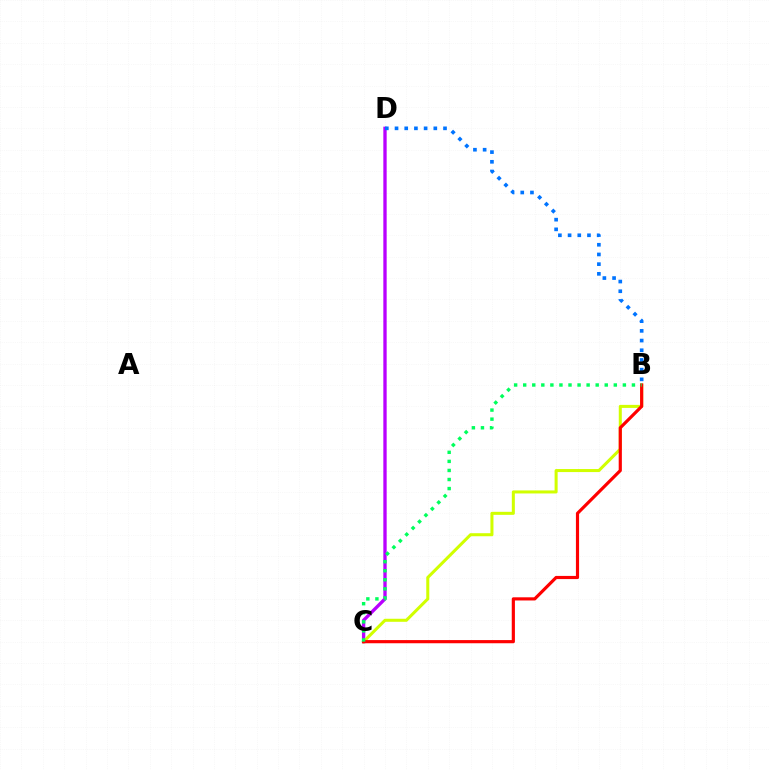{('C', 'D'): [{'color': '#b900ff', 'line_style': 'solid', 'thickness': 2.4}], ('B', 'C'): [{'color': '#d1ff00', 'line_style': 'solid', 'thickness': 2.19}, {'color': '#ff0000', 'line_style': 'solid', 'thickness': 2.28}, {'color': '#00ff5c', 'line_style': 'dotted', 'thickness': 2.46}], ('B', 'D'): [{'color': '#0074ff', 'line_style': 'dotted', 'thickness': 2.63}]}